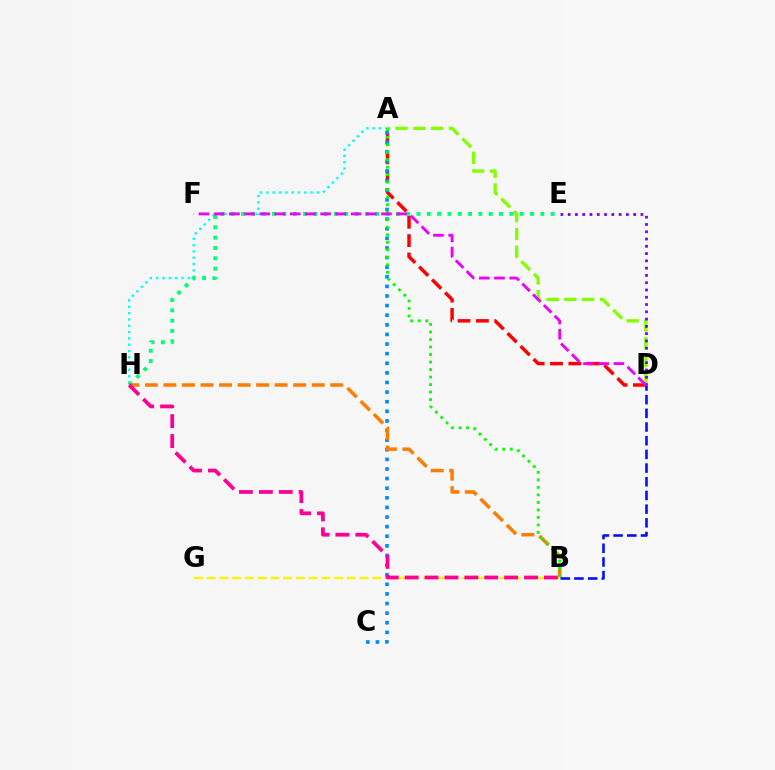{('A', 'D'): [{'color': '#ff0000', 'line_style': 'dashed', 'thickness': 2.49}, {'color': '#84ff00', 'line_style': 'dashed', 'thickness': 2.41}], ('A', 'H'): [{'color': '#00fff6', 'line_style': 'dotted', 'thickness': 1.72}], ('E', 'H'): [{'color': '#00ff74', 'line_style': 'dotted', 'thickness': 2.8}], ('A', 'C'): [{'color': '#008cff', 'line_style': 'dotted', 'thickness': 2.61}], ('B', 'H'): [{'color': '#ff7c00', 'line_style': 'dashed', 'thickness': 2.52}, {'color': '#ff0094', 'line_style': 'dashed', 'thickness': 2.7}], ('A', 'B'): [{'color': '#08ff00', 'line_style': 'dotted', 'thickness': 2.04}], ('D', 'E'): [{'color': '#7200ff', 'line_style': 'dotted', 'thickness': 1.98}], ('B', 'D'): [{'color': '#0010ff', 'line_style': 'dashed', 'thickness': 1.86}], ('B', 'G'): [{'color': '#fcf500', 'line_style': 'dashed', 'thickness': 1.73}], ('D', 'F'): [{'color': '#ee00ff', 'line_style': 'dashed', 'thickness': 2.07}]}